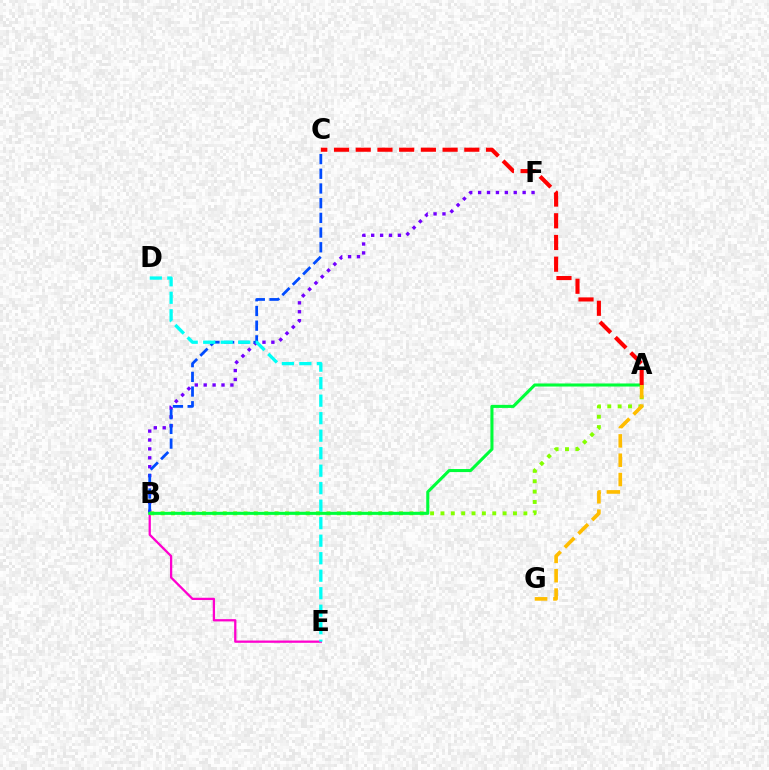{('B', 'F'): [{'color': '#7200ff', 'line_style': 'dotted', 'thickness': 2.42}], ('B', 'E'): [{'color': '#ff00cf', 'line_style': 'solid', 'thickness': 1.64}], ('B', 'C'): [{'color': '#004bff', 'line_style': 'dashed', 'thickness': 2.0}], ('D', 'E'): [{'color': '#00fff6', 'line_style': 'dashed', 'thickness': 2.38}], ('A', 'B'): [{'color': '#84ff00', 'line_style': 'dotted', 'thickness': 2.82}, {'color': '#00ff39', 'line_style': 'solid', 'thickness': 2.2}], ('A', 'C'): [{'color': '#ff0000', 'line_style': 'dashed', 'thickness': 2.95}], ('A', 'G'): [{'color': '#ffbd00', 'line_style': 'dashed', 'thickness': 2.63}]}